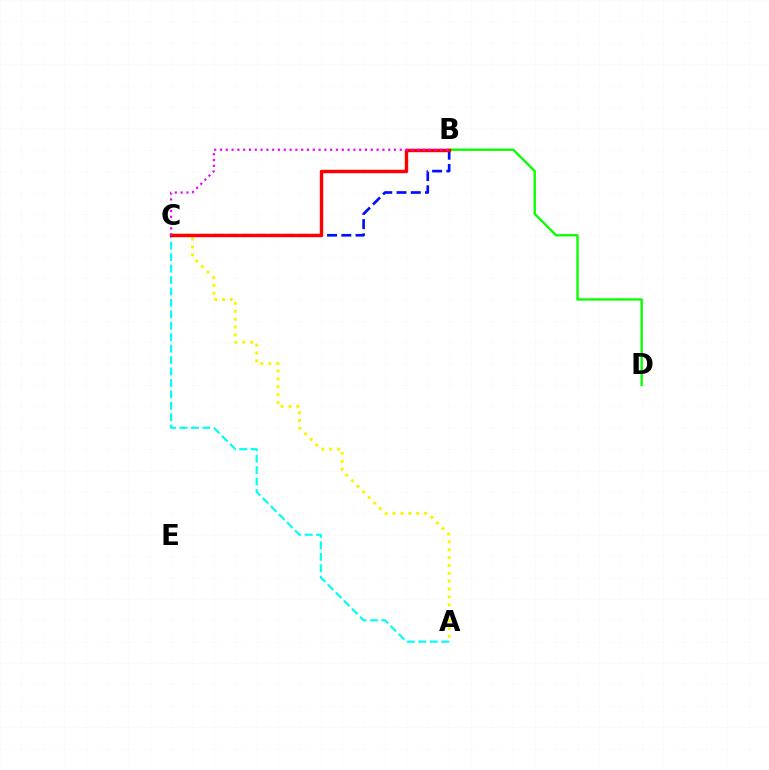{('B', 'C'): [{'color': '#0010ff', 'line_style': 'dashed', 'thickness': 1.94}, {'color': '#ff0000', 'line_style': 'solid', 'thickness': 2.46}, {'color': '#ee00ff', 'line_style': 'dotted', 'thickness': 1.58}], ('B', 'D'): [{'color': '#08ff00', 'line_style': 'solid', 'thickness': 1.69}], ('A', 'C'): [{'color': '#fcf500', 'line_style': 'dotted', 'thickness': 2.14}, {'color': '#00fff6', 'line_style': 'dashed', 'thickness': 1.55}]}